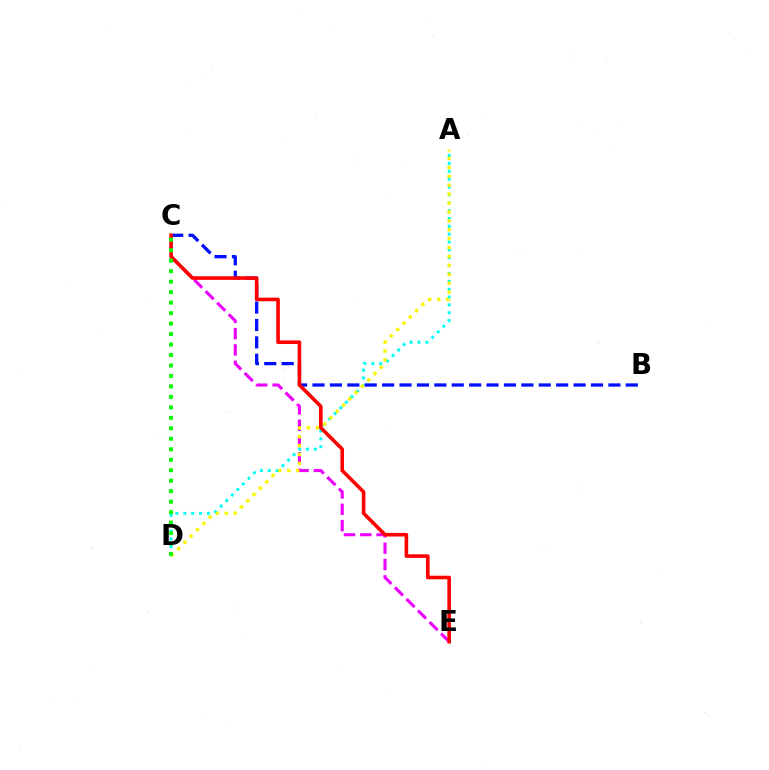{('A', 'D'): [{'color': '#00fff6', 'line_style': 'dotted', 'thickness': 2.14}, {'color': '#fcf500', 'line_style': 'dotted', 'thickness': 2.42}], ('B', 'C'): [{'color': '#0010ff', 'line_style': 'dashed', 'thickness': 2.36}], ('C', 'E'): [{'color': '#ee00ff', 'line_style': 'dashed', 'thickness': 2.22}, {'color': '#ff0000', 'line_style': 'solid', 'thickness': 2.59}], ('C', 'D'): [{'color': '#08ff00', 'line_style': 'dotted', 'thickness': 2.85}]}